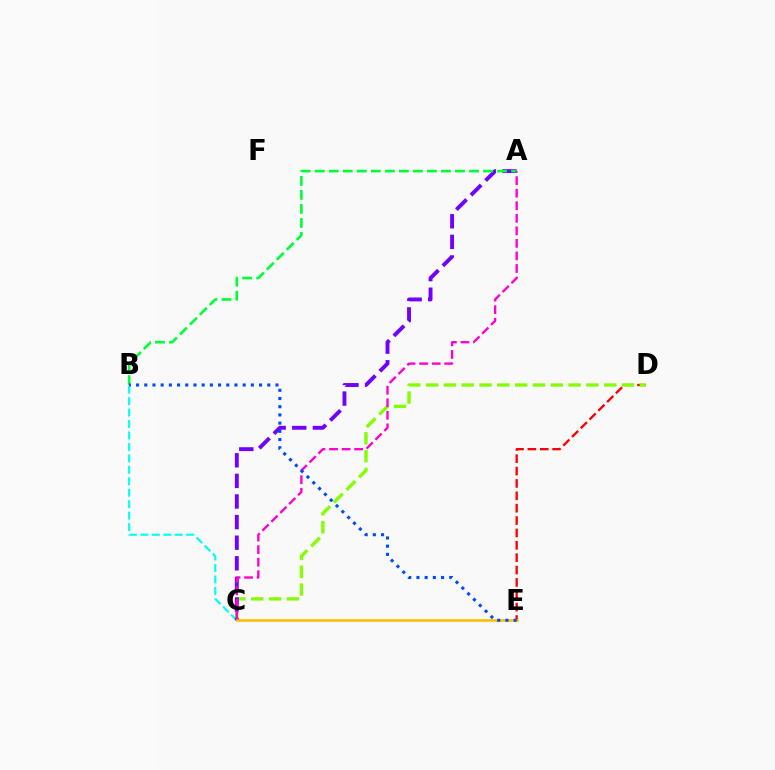{('D', 'E'): [{'color': '#ff0000', 'line_style': 'dashed', 'thickness': 1.68}], ('B', 'C'): [{'color': '#00fff6', 'line_style': 'dashed', 'thickness': 1.56}], ('C', 'D'): [{'color': '#84ff00', 'line_style': 'dashed', 'thickness': 2.42}], ('A', 'C'): [{'color': '#7200ff', 'line_style': 'dashed', 'thickness': 2.8}, {'color': '#ff00cf', 'line_style': 'dashed', 'thickness': 1.7}], ('A', 'B'): [{'color': '#00ff39', 'line_style': 'dashed', 'thickness': 1.91}], ('C', 'E'): [{'color': '#ffbd00', 'line_style': 'solid', 'thickness': 1.89}], ('B', 'E'): [{'color': '#004bff', 'line_style': 'dotted', 'thickness': 2.23}]}